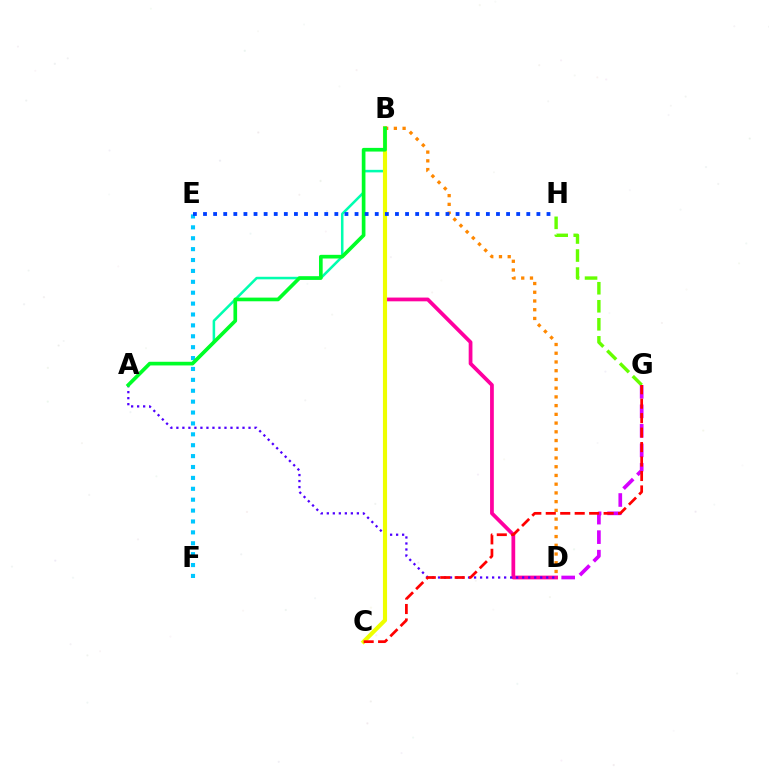{('E', 'F'): [{'color': '#00c7ff', 'line_style': 'dotted', 'thickness': 2.96}], ('B', 'D'): [{'color': '#ff00a0', 'line_style': 'solid', 'thickness': 2.7}, {'color': '#ff8800', 'line_style': 'dotted', 'thickness': 2.37}], ('A', 'B'): [{'color': '#00ffaf', 'line_style': 'solid', 'thickness': 1.83}, {'color': '#00ff27', 'line_style': 'solid', 'thickness': 2.64}], ('G', 'H'): [{'color': '#66ff00', 'line_style': 'dashed', 'thickness': 2.45}], ('A', 'D'): [{'color': '#4f00ff', 'line_style': 'dotted', 'thickness': 1.63}], ('D', 'G'): [{'color': '#d600ff', 'line_style': 'dashed', 'thickness': 2.65}], ('B', 'C'): [{'color': '#eeff00', 'line_style': 'solid', 'thickness': 2.96}], ('C', 'G'): [{'color': '#ff0000', 'line_style': 'dashed', 'thickness': 1.96}], ('E', 'H'): [{'color': '#003fff', 'line_style': 'dotted', 'thickness': 2.74}]}